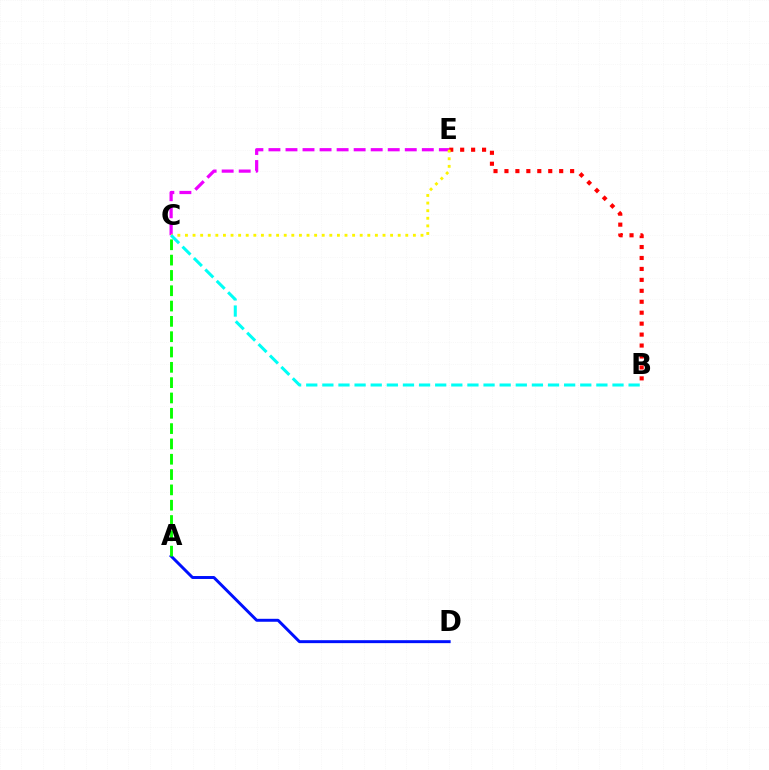{('A', 'D'): [{'color': '#0010ff', 'line_style': 'solid', 'thickness': 2.12}], ('A', 'C'): [{'color': '#08ff00', 'line_style': 'dashed', 'thickness': 2.08}], ('B', 'E'): [{'color': '#ff0000', 'line_style': 'dotted', 'thickness': 2.97}], ('C', 'E'): [{'color': '#ee00ff', 'line_style': 'dashed', 'thickness': 2.31}, {'color': '#fcf500', 'line_style': 'dotted', 'thickness': 2.06}], ('B', 'C'): [{'color': '#00fff6', 'line_style': 'dashed', 'thickness': 2.19}]}